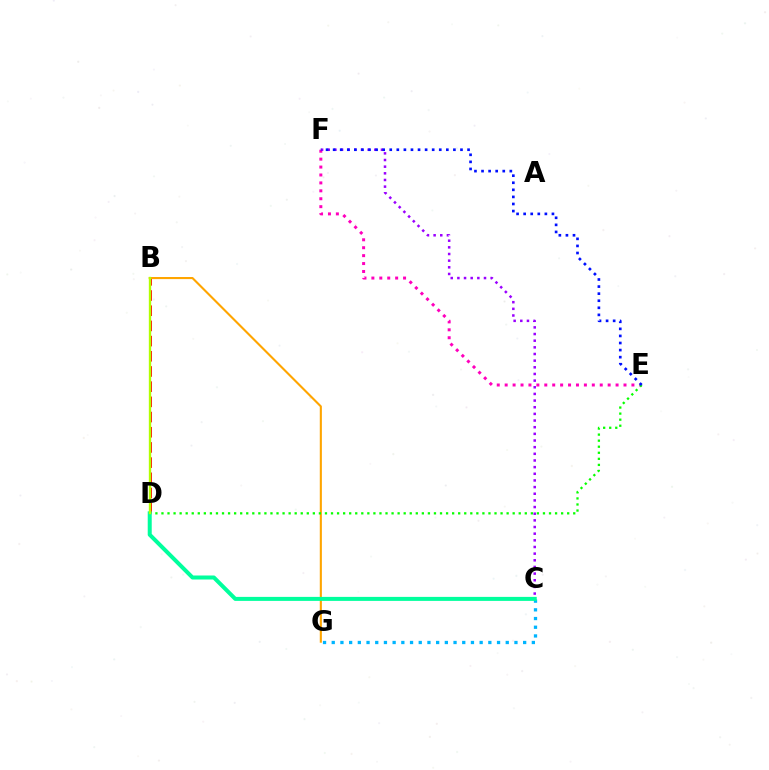{('E', 'F'): [{'color': '#ff00bd', 'line_style': 'dotted', 'thickness': 2.15}, {'color': '#0010ff', 'line_style': 'dotted', 'thickness': 1.92}], ('B', 'D'): [{'color': '#ff0000', 'line_style': 'dashed', 'thickness': 2.06}, {'color': '#b3ff00', 'line_style': 'solid', 'thickness': 1.69}], ('C', 'G'): [{'color': '#00b5ff', 'line_style': 'dotted', 'thickness': 2.36}], ('C', 'F'): [{'color': '#9b00ff', 'line_style': 'dotted', 'thickness': 1.81}], ('B', 'G'): [{'color': '#ffa500', 'line_style': 'solid', 'thickness': 1.51}], ('D', 'E'): [{'color': '#08ff00', 'line_style': 'dotted', 'thickness': 1.65}], ('C', 'D'): [{'color': '#00ff9d', 'line_style': 'solid', 'thickness': 2.88}]}